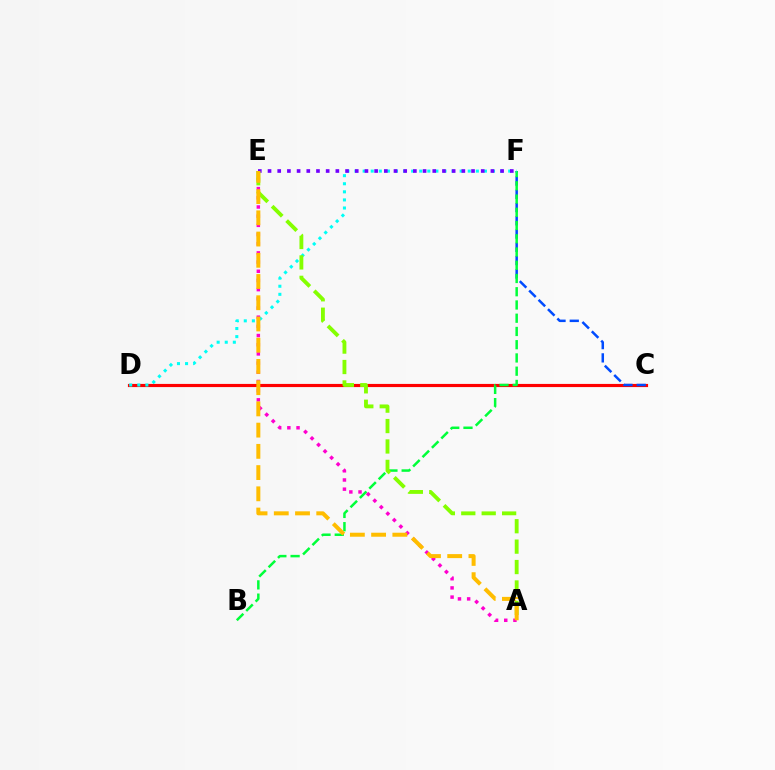{('C', 'D'): [{'color': '#ff0000', 'line_style': 'solid', 'thickness': 2.27}], ('C', 'F'): [{'color': '#004bff', 'line_style': 'dashed', 'thickness': 1.8}], ('B', 'F'): [{'color': '#00ff39', 'line_style': 'dashed', 'thickness': 1.8}], ('D', 'F'): [{'color': '#00fff6', 'line_style': 'dotted', 'thickness': 2.2}], ('A', 'E'): [{'color': '#ff00cf', 'line_style': 'dotted', 'thickness': 2.49}, {'color': '#84ff00', 'line_style': 'dashed', 'thickness': 2.77}, {'color': '#ffbd00', 'line_style': 'dashed', 'thickness': 2.88}], ('E', 'F'): [{'color': '#7200ff', 'line_style': 'dotted', 'thickness': 2.63}]}